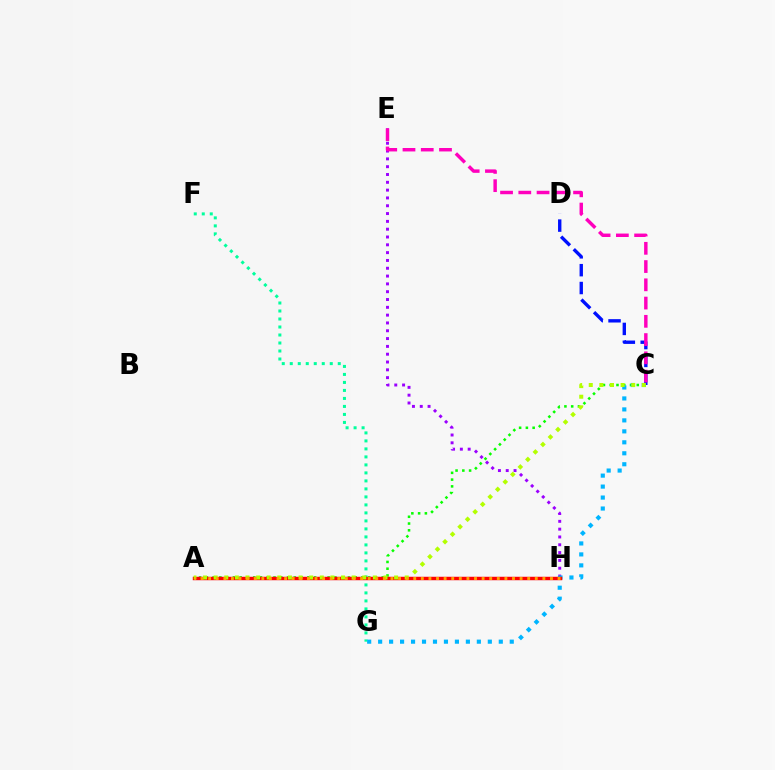{('F', 'G'): [{'color': '#00ff9d', 'line_style': 'dotted', 'thickness': 2.17}], ('A', 'C'): [{'color': '#08ff00', 'line_style': 'dotted', 'thickness': 1.84}, {'color': '#b3ff00', 'line_style': 'dotted', 'thickness': 2.88}], ('E', 'H'): [{'color': '#9b00ff', 'line_style': 'dotted', 'thickness': 2.12}], ('C', 'D'): [{'color': '#0010ff', 'line_style': 'dashed', 'thickness': 2.42}], ('C', 'E'): [{'color': '#ff00bd', 'line_style': 'dashed', 'thickness': 2.48}], ('C', 'G'): [{'color': '#00b5ff', 'line_style': 'dotted', 'thickness': 2.98}], ('A', 'H'): [{'color': '#ff0000', 'line_style': 'solid', 'thickness': 2.48}, {'color': '#ffa500', 'line_style': 'dotted', 'thickness': 2.06}]}